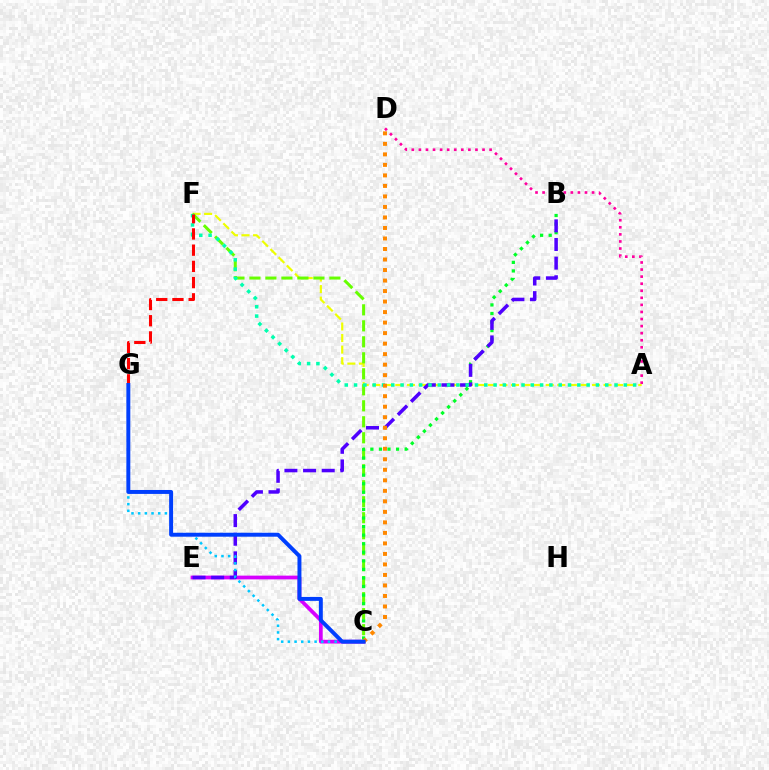{('A', 'D'): [{'color': '#ff00a0', 'line_style': 'dotted', 'thickness': 1.92}], ('A', 'F'): [{'color': '#eeff00', 'line_style': 'dashed', 'thickness': 1.57}, {'color': '#00ffaf', 'line_style': 'dotted', 'thickness': 2.53}], ('C', 'E'): [{'color': '#d600ff', 'line_style': 'solid', 'thickness': 2.69}], ('C', 'F'): [{'color': '#66ff00', 'line_style': 'dashed', 'thickness': 2.17}], ('B', 'C'): [{'color': '#00ff27', 'line_style': 'dotted', 'thickness': 2.33}], ('B', 'E'): [{'color': '#4f00ff', 'line_style': 'dashed', 'thickness': 2.53}], ('C', 'G'): [{'color': '#00c7ff', 'line_style': 'dotted', 'thickness': 1.81}, {'color': '#003fff', 'line_style': 'solid', 'thickness': 2.84}], ('C', 'D'): [{'color': '#ff8800', 'line_style': 'dotted', 'thickness': 2.86}], ('F', 'G'): [{'color': '#ff0000', 'line_style': 'dashed', 'thickness': 2.2}]}